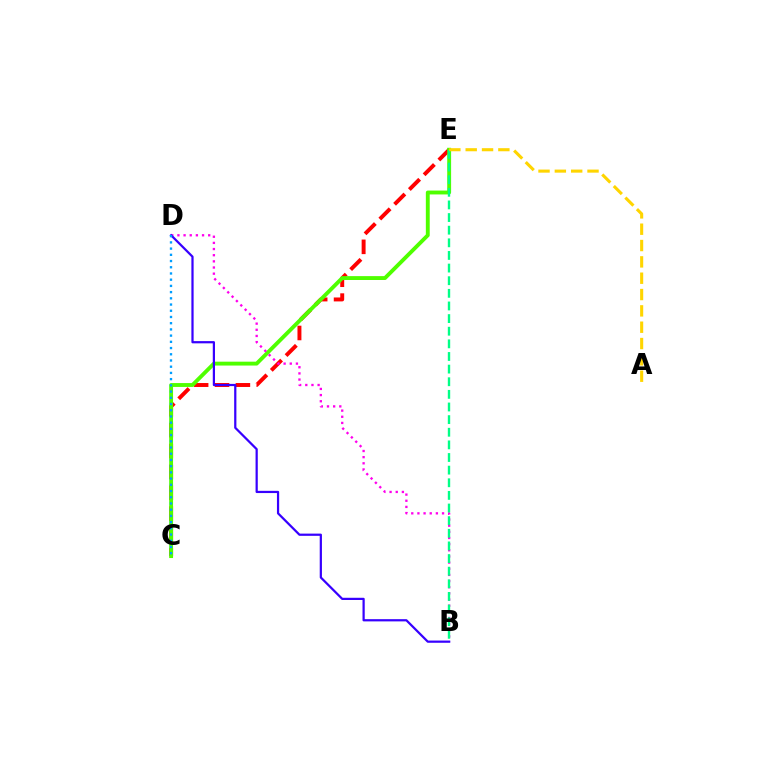{('C', 'E'): [{'color': '#ff0000', 'line_style': 'dashed', 'thickness': 2.84}, {'color': '#4fff00', 'line_style': 'solid', 'thickness': 2.79}], ('B', 'D'): [{'color': '#ff00ed', 'line_style': 'dotted', 'thickness': 1.67}, {'color': '#3700ff', 'line_style': 'solid', 'thickness': 1.6}], ('B', 'E'): [{'color': '#00ff86', 'line_style': 'dashed', 'thickness': 1.72}], ('C', 'D'): [{'color': '#009eff', 'line_style': 'dotted', 'thickness': 1.69}], ('A', 'E'): [{'color': '#ffd500', 'line_style': 'dashed', 'thickness': 2.22}]}